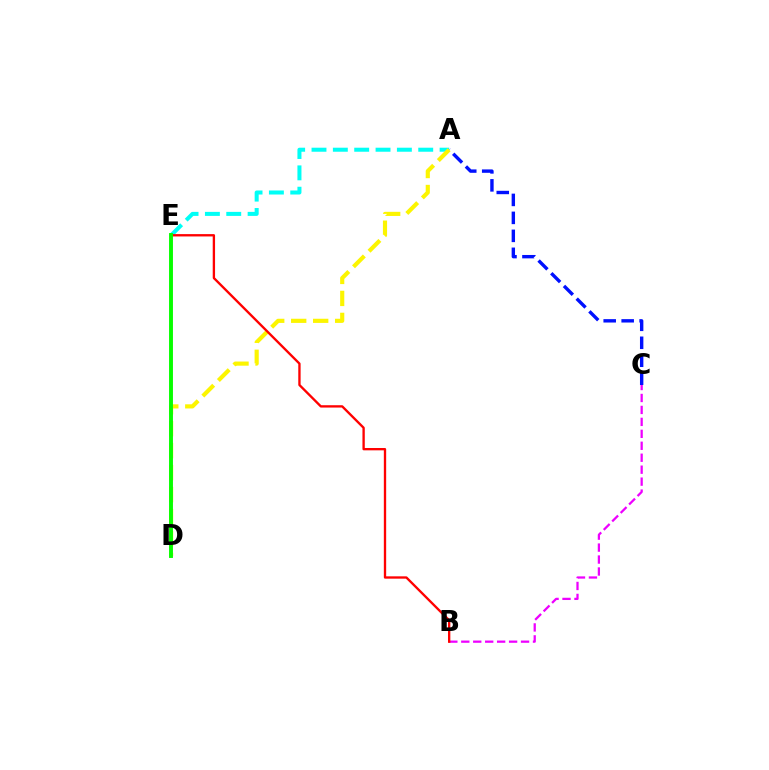{('B', 'C'): [{'color': '#ee00ff', 'line_style': 'dashed', 'thickness': 1.62}], ('A', 'C'): [{'color': '#0010ff', 'line_style': 'dashed', 'thickness': 2.44}], ('A', 'E'): [{'color': '#00fff6', 'line_style': 'dashed', 'thickness': 2.9}], ('A', 'D'): [{'color': '#fcf500', 'line_style': 'dashed', 'thickness': 2.99}], ('B', 'E'): [{'color': '#ff0000', 'line_style': 'solid', 'thickness': 1.68}], ('D', 'E'): [{'color': '#08ff00', 'line_style': 'solid', 'thickness': 2.82}]}